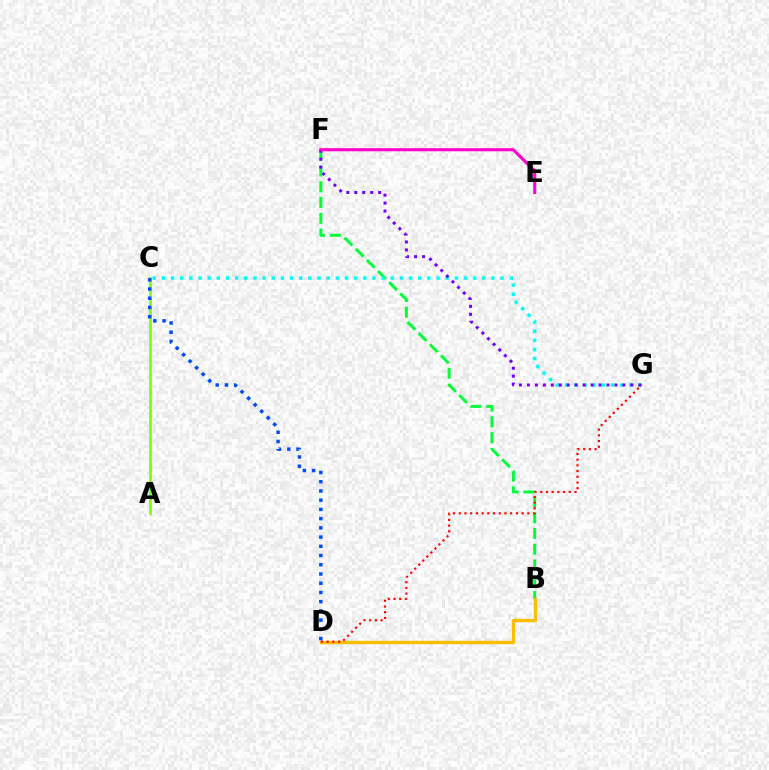{('B', 'F'): [{'color': '#00ff39', 'line_style': 'dashed', 'thickness': 2.14}], ('B', 'D'): [{'color': '#ffbd00', 'line_style': 'solid', 'thickness': 2.46}], ('A', 'C'): [{'color': '#84ff00', 'line_style': 'solid', 'thickness': 1.98}], ('C', 'G'): [{'color': '#00fff6', 'line_style': 'dotted', 'thickness': 2.49}], ('D', 'G'): [{'color': '#ff0000', 'line_style': 'dotted', 'thickness': 1.55}], ('F', 'G'): [{'color': '#7200ff', 'line_style': 'dotted', 'thickness': 2.16}], ('C', 'D'): [{'color': '#004bff', 'line_style': 'dotted', 'thickness': 2.51}], ('E', 'F'): [{'color': '#ff00cf', 'line_style': 'solid', 'thickness': 2.24}]}